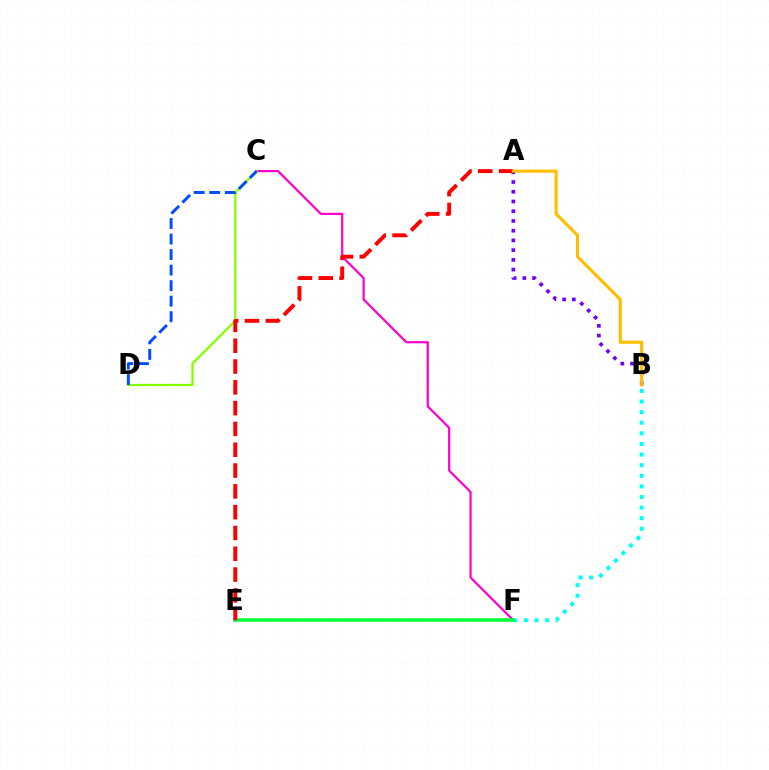{('B', 'F'): [{'color': '#00fff6', 'line_style': 'dotted', 'thickness': 2.88}], ('C', 'F'): [{'color': '#ff00cf', 'line_style': 'solid', 'thickness': 1.59}], ('C', 'D'): [{'color': '#84ff00', 'line_style': 'solid', 'thickness': 1.63}, {'color': '#004bff', 'line_style': 'dashed', 'thickness': 2.11}], ('E', 'F'): [{'color': '#00ff39', 'line_style': 'solid', 'thickness': 2.53}], ('A', 'B'): [{'color': '#7200ff', 'line_style': 'dotted', 'thickness': 2.64}, {'color': '#ffbd00', 'line_style': 'solid', 'thickness': 2.24}], ('A', 'E'): [{'color': '#ff0000', 'line_style': 'dashed', 'thickness': 2.83}]}